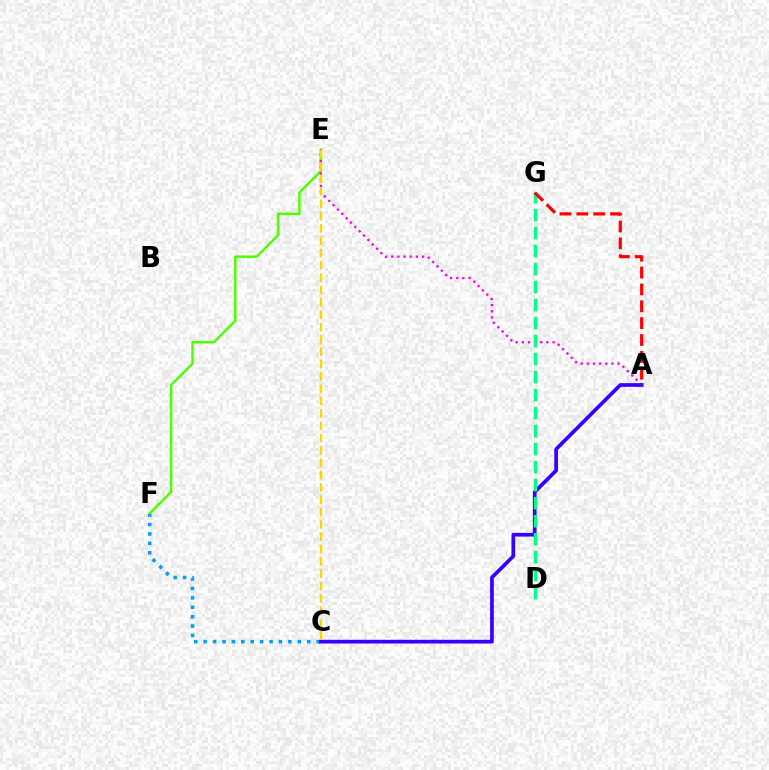{('C', 'F'): [{'color': '#009eff', 'line_style': 'dotted', 'thickness': 2.56}], ('E', 'F'): [{'color': '#4fff00', 'line_style': 'solid', 'thickness': 1.79}], ('A', 'E'): [{'color': '#ff00ed', 'line_style': 'dotted', 'thickness': 1.67}], ('A', 'C'): [{'color': '#3700ff', 'line_style': 'solid', 'thickness': 2.67}], ('C', 'E'): [{'color': '#ffd500', 'line_style': 'dashed', 'thickness': 1.68}], ('D', 'G'): [{'color': '#00ff86', 'line_style': 'dashed', 'thickness': 2.45}], ('A', 'G'): [{'color': '#ff0000', 'line_style': 'dashed', 'thickness': 2.29}]}